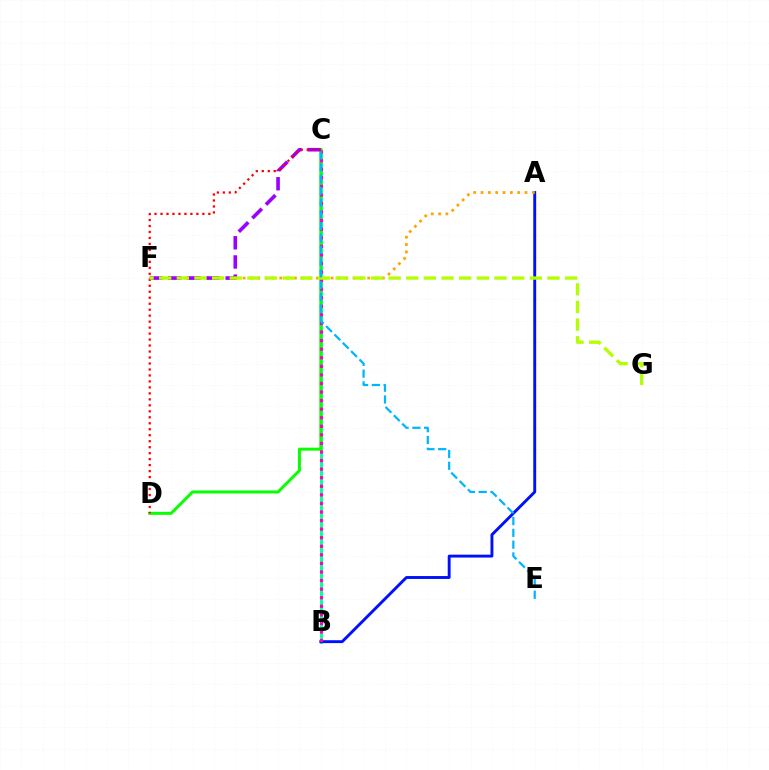{('B', 'C'): [{'color': '#00ff9d', 'line_style': 'solid', 'thickness': 2.07}, {'color': '#ff00bd', 'line_style': 'dotted', 'thickness': 2.33}], ('A', 'B'): [{'color': '#0010ff', 'line_style': 'solid', 'thickness': 2.09}], ('A', 'F'): [{'color': '#ffa500', 'line_style': 'dotted', 'thickness': 1.99}], ('C', 'D'): [{'color': '#08ff00', 'line_style': 'solid', 'thickness': 2.14}, {'color': '#ff0000', 'line_style': 'dotted', 'thickness': 1.62}], ('C', 'F'): [{'color': '#9b00ff', 'line_style': 'dashed', 'thickness': 2.61}], ('F', 'G'): [{'color': '#b3ff00', 'line_style': 'dashed', 'thickness': 2.4}], ('C', 'E'): [{'color': '#00b5ff', 'line_style': 'dashed', 'thickness': 1.6}]}